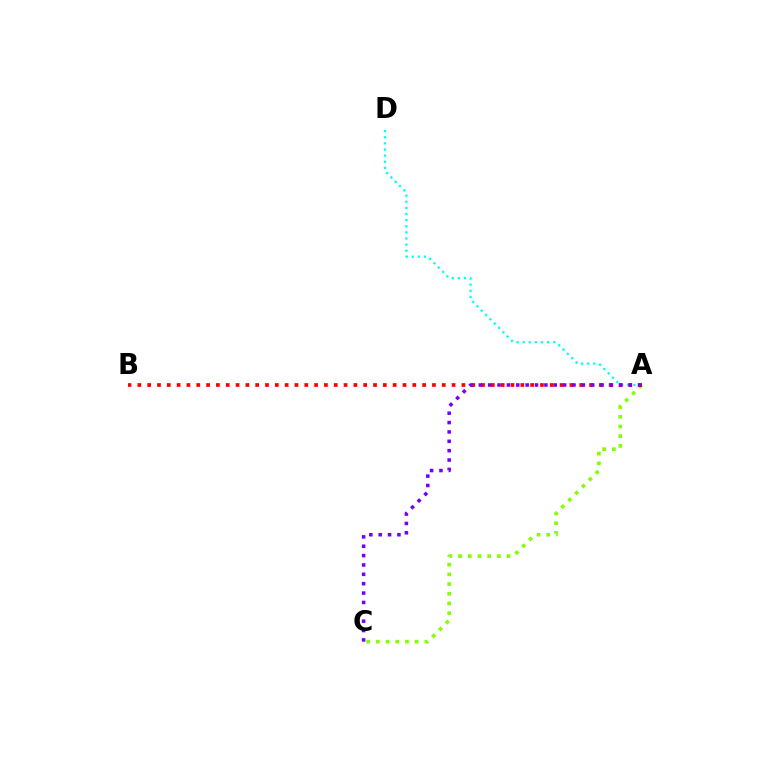{('A', 'D'): [{'color': '#00fff6', 'line_style': 'dotted', 'thickness': 1.66}], ('A', 'C'): [{'color': '#84ff00', 'line_style': 'dotted', 'thickness': 2.64}, {'color': '#7200ff', 'line_style': 'dotted', 'thickness': 2.54}], ('A', 'B'): [{'color': '#ff0000', 'line_style': 'dotted', 'thickness': 2.67}]}